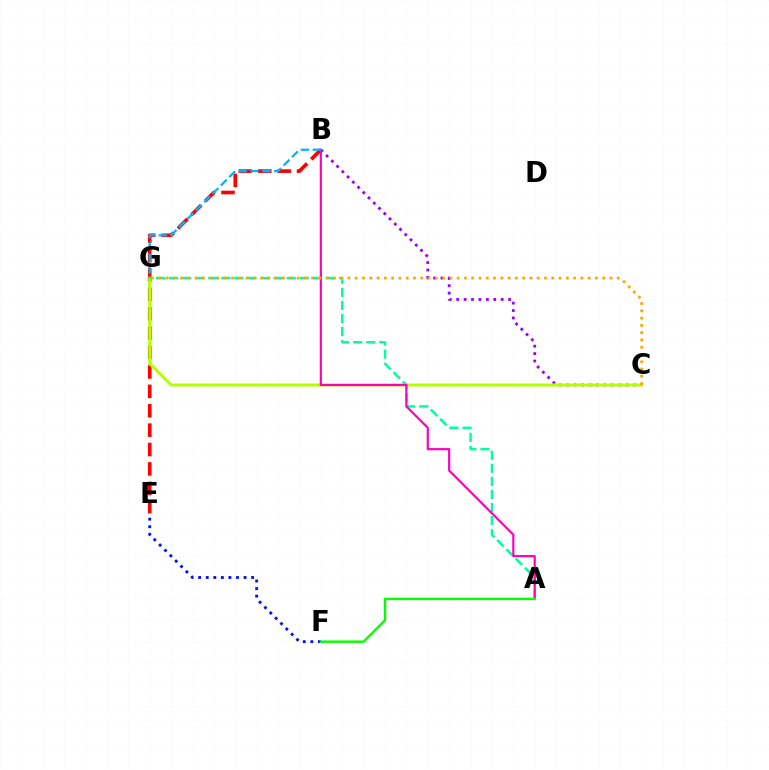{('B', 'C'): [{'color': '#9b00ff', 'line_style': 'dotted', 'thickness': 2.02}], ('B', 'E'): [{'color': '#ff0000', 'line_style': 'dashed', 'thickness': 2.63}], ('C', 'G'): [{'color': '#b3ff00', 'line_style': 'solid', 'thickness': 2.13}, {'color': '#ffa500', 'line_style': 'dotted', 'thickness': 1.98}], ('A', 'G'): [{'color': '#00ff9d', 'line_style': 'dashed', 'thickness': 1.78}], ('A', 'B'): [{'color': '#ff00bd', 'line_style': 'solid', 'thickness': 1.57}], ('E', 'F'): [{'color': '#0010ff', 'line_style': 'dotted', 'thickness': 2.06}], ('B', 'G'): [{'color': '#00b5ff', 'line_style': 'dashed', 'thickness': 1.61}], ('A', 'F'): [{'color': '#08ff00', 'line_style': 'solid', 'thickness': 1.77}]}